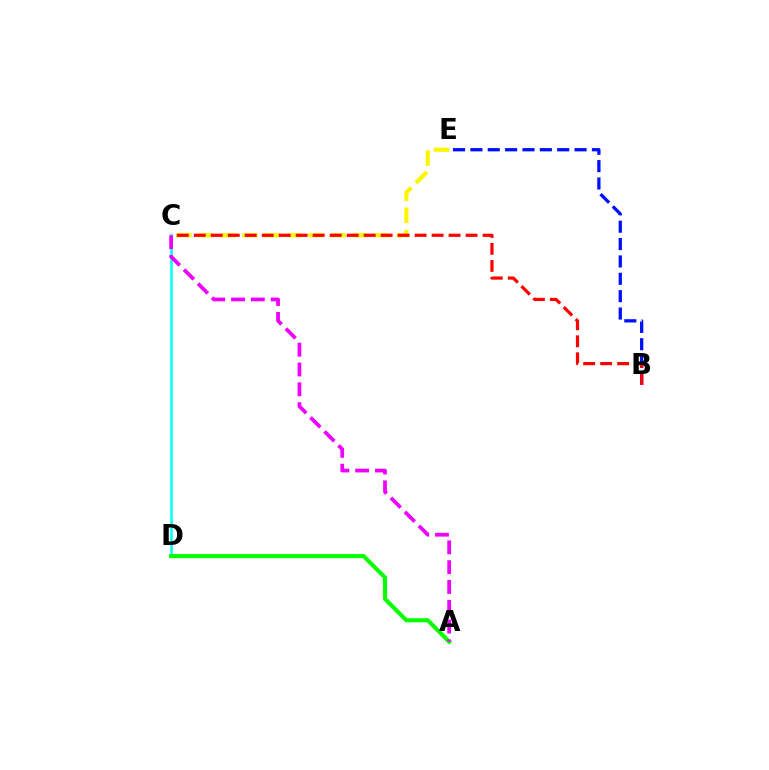{('C', 'E'): [{'color': '#fcf500', 'line_style': 'dashed', 'thickness': 2.99}], ('B', 'E'): [{'color': '#0010ff', 'line_style': 'dashed', 'thickness': 2.36}], ('B', 'C'): [{'color': '#ff0000', 'line_style': 'dashed', 'thickness': 2.31}], ('C', 'D'): [{'color': '#00fff6', 'line_style': 'solid', 'thickness': 1.83}], ('A', 'D'): [{'color': '#08ff00', 'line_style': 'solid', 'thickness': 2.96}], ('A', 'C'): [{'color': '#ee00ff', 'line_style': 'dashed', 'thickness': 2.69}]}